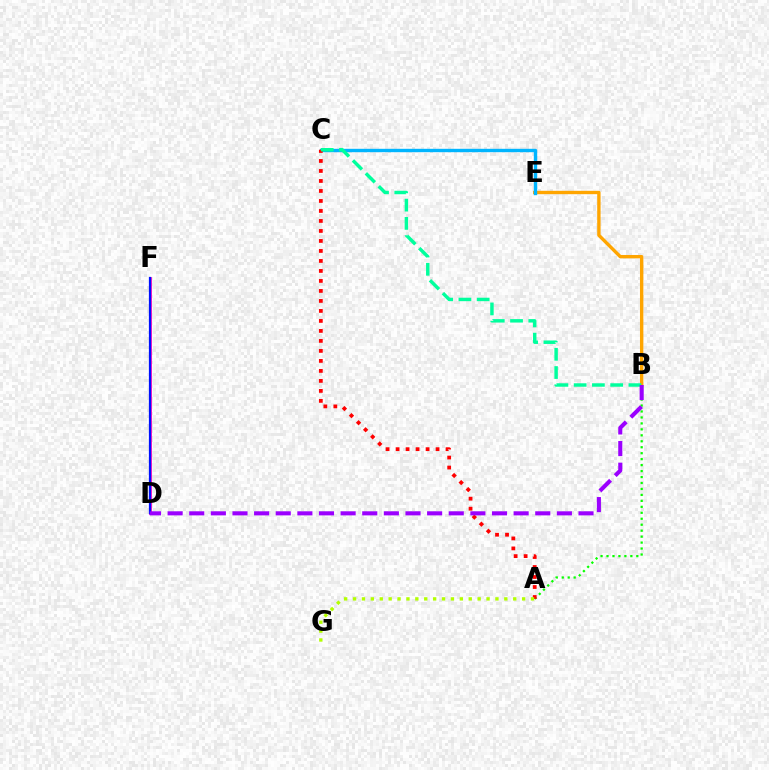{('B', 'E'): [{'color': '#ffa500', 'line_style': 'solid', 'thickness': 2.43}], ('A', 'B'): [{'color': '#08ff00', 'line_style': 'dotted', 'thickness': 1.62}], ('D', 'F'): [{'color': '#ff00bd', 'line_style': 'solid', 'thickness': 1.96}, {'color': '#0010ff', 'line_style': 'solid', 'thickness': 1.61}], ('C', 'E'): [{'color': '#00b5ff', 'line_style': 'solid', 'thickness': 2.43}], ('A', 'C'): [{'color': '#ff0000', 'line_style': 'dotted', 'thickness': 2.72}], ('B', 'C'): [{'color': '#00ff9d', 'line_style': 'dashed', 'thickness': 2.48}], ('B', 'D'): [{'color': '#9b00ff', 'line_style': 'dashed', 'thickness': 2.94}], ('A', 'G'): [{'color': '#b3ff00', 'line_style': 'dotted', 'thickness': 2.42}]}